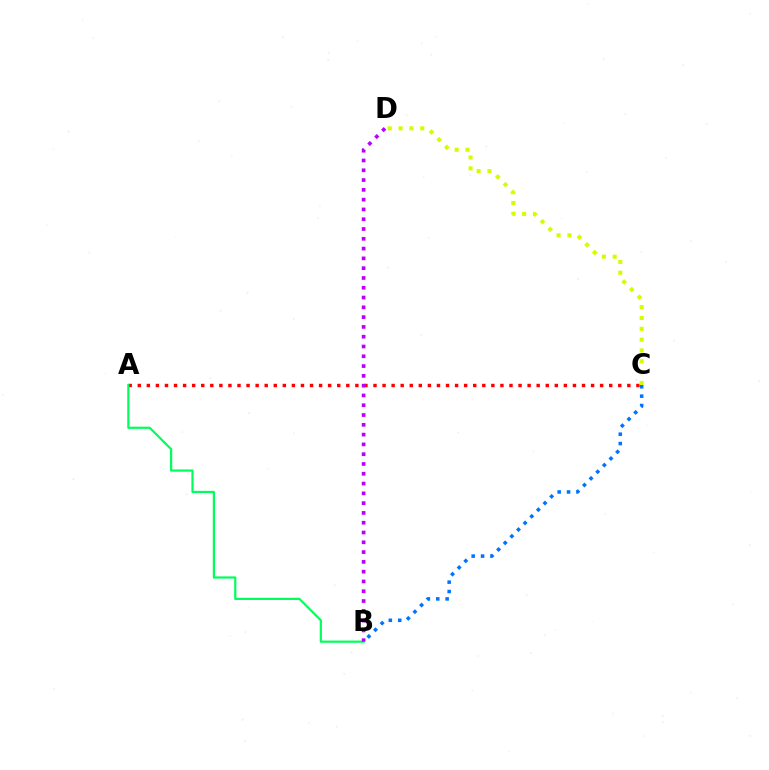{('B', 'C'): [{'color': '#0074ff', 'line_style': 'dotted', 'thickness': 2.55}], ('A', 'C'): [{'color': '#ff0000', 'line_style': 'dotted', 'thickness': 2.46}], ('C', 'D'): [{'color': '#d1ff00', 'line_style': 'dotted', 'thickness': 2.94}], ('A', 'B'): [{'color': '#00ff5c', 'line_style': 'solid', 'thickness': 1.59}], ('B', 'D'): [{'color': '#b900ff', 'line_style': 'dotted', 'thickness': 2.66}]}